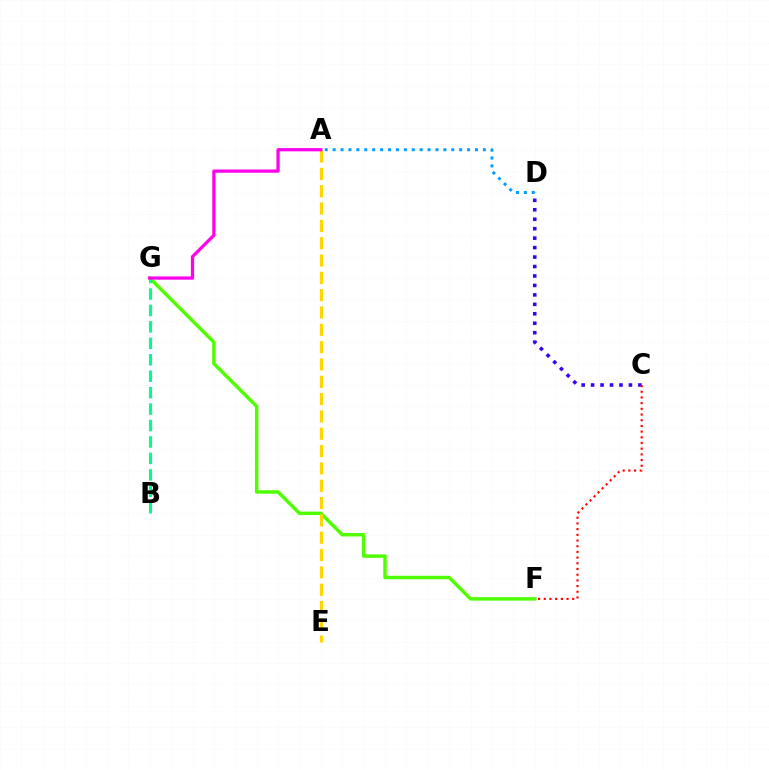{('F', 'G'): [{'color': '#4fff00', 'line_style': 'solid', 'thickness': 2.49}], ('B', 'G'): [{'color': '#00ff86', 'line_style': 'dashed', 'thickness': 2.23}], ('A', 'E'): [{'color': '#ffd500', 'line_style': 'dashed', 'thickness': 2.35}], ('C', 'D'): [{'color': '#3700ff', 'line_style': 'dotted', 'thickness': 2.57}], ('A', 'D'): [{'color': '#009eff', 'line_style': 'dotted', 'thickness': 2.15}], ('C', 'F'): [{'color': '#ff0000', 'line_style': 'dotted', 'thickness': 1.55}], ('A', 'G'): [{'color': '#ff00ed', 'line_style': 'solid', 'thickness': 2.33}]}